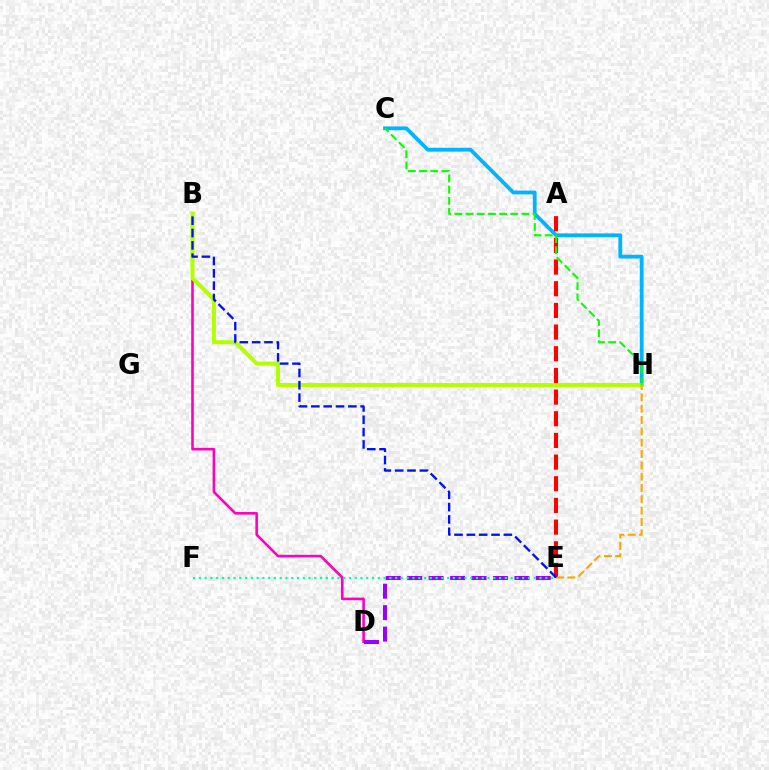{('B', 'D'): [{'color': '#ff00bd', 'line_style': 'solid', 'thickness': 1.87}], ('C', 'H'): [{'color': '#00b5ff', 'line_style': 'solid', 'thickness': 2.74}, {'color': '#08ff00', 'line_style': 'dashed', 'thickness': 1.52}], ('D', 'E'): [{'color': '#9b00ff', 'line_style': 'dashed', 'thickness': 2.91}], ('B', 'H'): [{'color': '#b3ff00', 'line_style': 'solid', 'thickness': 2.9}], ('A', 'E'): [{'color': '#ff0000', 'line_style': 'dashed', 'thickness': 2.94}], ('E', 'F'): [{'color': '#00ff9d', 'line_style': 'dotted', 'thickness': 1.57}], ('E', 'H'): [{'color': '#ffa500', 'line_style': 'dashed', 'thickness': 1.54}], ('B', 'E'): [{'color': '#0010ff', 'line_style': 'dashed', 'thickness': 1.68}]}